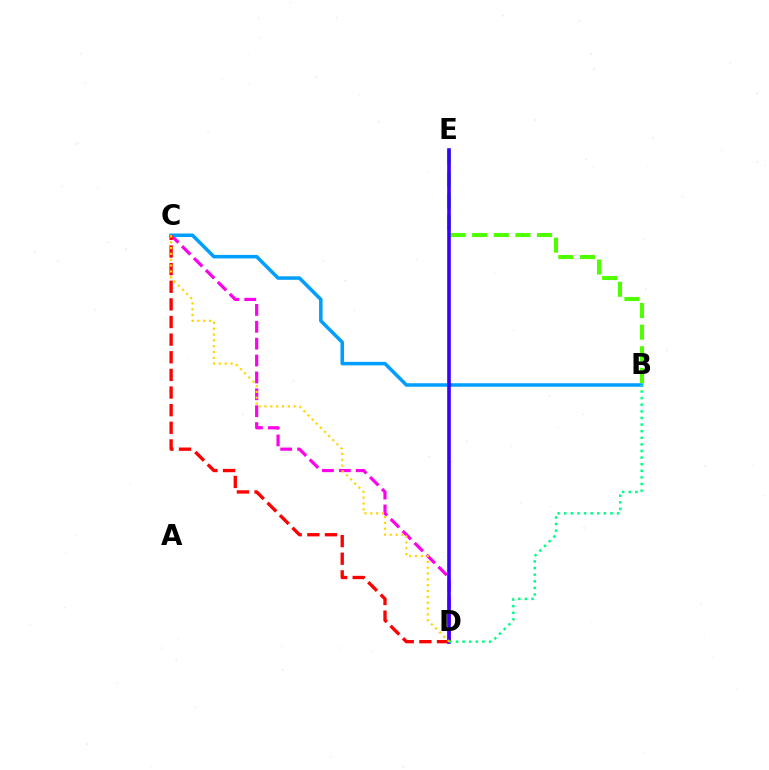{('C', 'D'): [{'color': '#ff00ed', 'line_style': 'dashed', 'thickness': 2.29}, {'color': '#ff0000', 'line_style': 'dashed', 'thickness': 2.4}, {'color': '#ffd500', 'line_style': 'dotted', 'thickness': 1.59}], ('B', 'C'): [{'color': '#009eff', 'line_style': 'solid', 'thickness': 2.54}], ('B', 'E'): [{'color': '#4fff00', 'line_style': 'dashed', 'thickness': 2.94}], ('D', 'E'): [{'color': '#3700ff', 'line_style': 'solid', 'thickness': 2.6}], ('B', 'D'): [{'color': '#00ff86', 'line_style': 'dotted', 'thickness': 1.8}]}